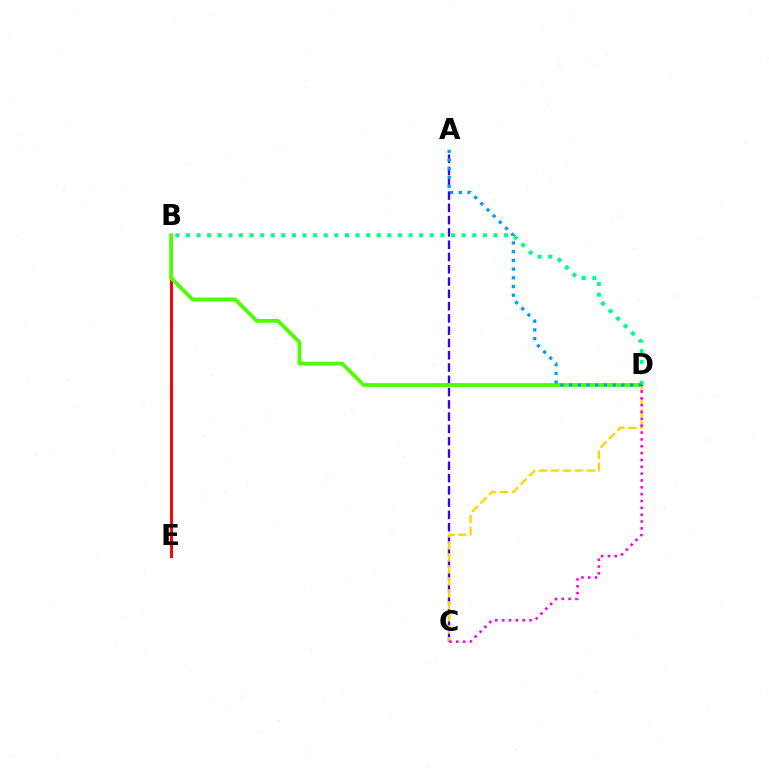{('B', 'E'): [{'color': '#ff0000', 'line_style': 'solid', 'thickness': 2.13}], ('A', 'C'): [{'color': '#3700ff', 'line_style': 'dashed', 'thickness': 1.67}], ('B', 'D'): [{'color': '#00ff86', 'line_style': 'dotted', 'thickness': 2.88}, {'color': '#4fff00', 'line_style': 'solid', 'thickness': 2.74}], ('C', 'D'): [{'color': '#ffd500', 'line_style': 'dashed', 'thickness': 1.63}, {'color': '#ff00ed', 'line_style': 'dotted', 'thickness': 1.86}], ('A', 'D'): [{'color': '#009eff', 'line_style': 'dotted', 'thickness': 2.37}]}